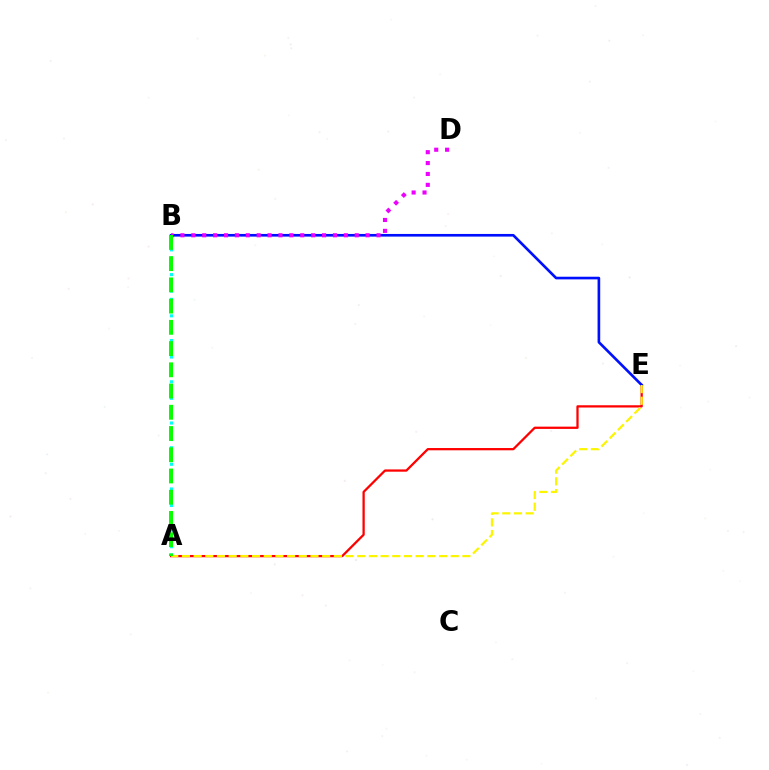{('A', 'B'): [{'color': '#00fff6', 'line_style': 'dotted', 'thickness': 2.24}, {'color': '#08ff00', 'line_style': 'dashed', 'thickness': 2.88}], ('A', 'E'): [{'color': '#ff0000', 'line_style': 'solid', 'thickness': 1.63}, {'color': '#fcf500', 'line_style': 'dashed', 'thickness': 1.59}], ('B', 'E'): [{'color': '#0010ff', 'line_style': 'solid', 'thickness': 1.91}], ('B', 'D'): [{'color': '#ee00ff', 'line_style': 'dotted', 'thickness': 2.96}]}